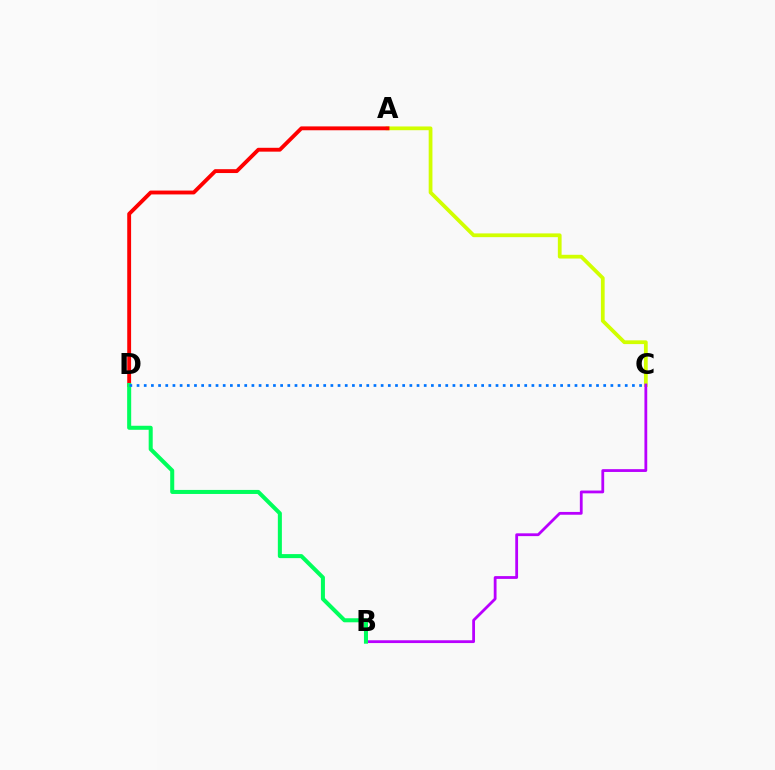{('A', 'C'): [{'color': '#d1ff00', 'line_style': 'solid', 'thickness': 2.7}], ('B', 'C'): [{'color': '#b900ff', 'line_style': 'solid', 'thickness': 2.01}], ('A', 'D'): [{'color': '#ff0000', 'line_style': 'solid', 'thickness': 2.78}], ('B', 'D'): [{'color': '#00ff5c', 'line_style': 'solid', 'thickness': 2.9}], ('C', 'D'): [{'color': '#0074ff', 'line_style': 'dotted', 'thickness': 1.95}]}